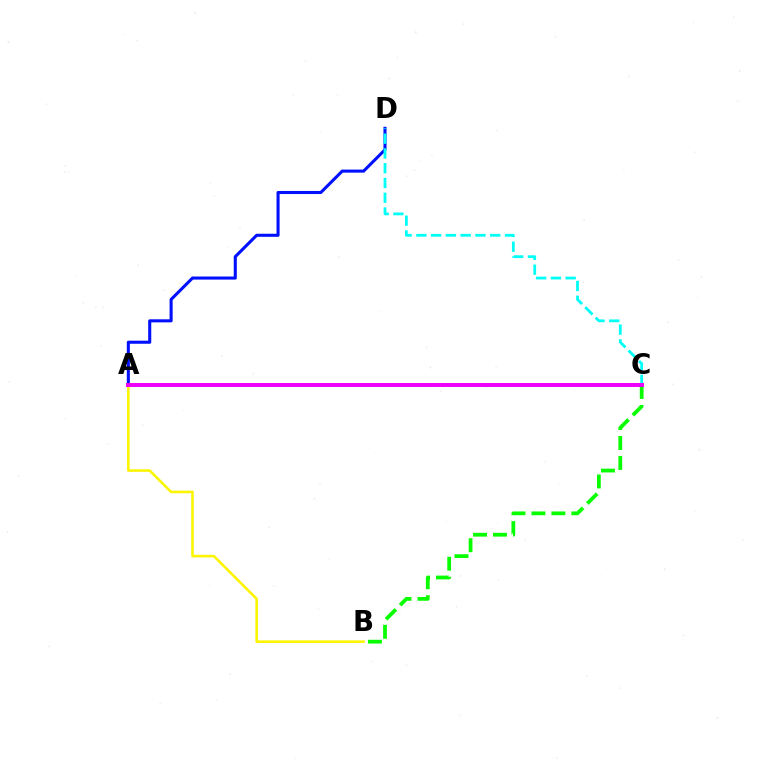{('A', 'D'): [{'color': '#0010ff', 'line_style': 'solid', 'thickness': 2.21}], ('A', 'C'): [{'color': '#ff0000', 'line_style': 'solid', 'thickness': 2.68}, {'color': '#ee00ff', 'line_style': 'solid', 'thickness': 2.86}], ('B', 'C'): [{'color': '#08ff00', 'line_style': 'dashed', 'thickness': 2.71}], ('C', 'D'): [{'color': '#00fff6', 'line_style': 'dashed', 'thickness': 2.01}], ('A', 'B'): [{'color': '#fcf500', 'line_style': 'solid', 'thickness': 1.86}]}